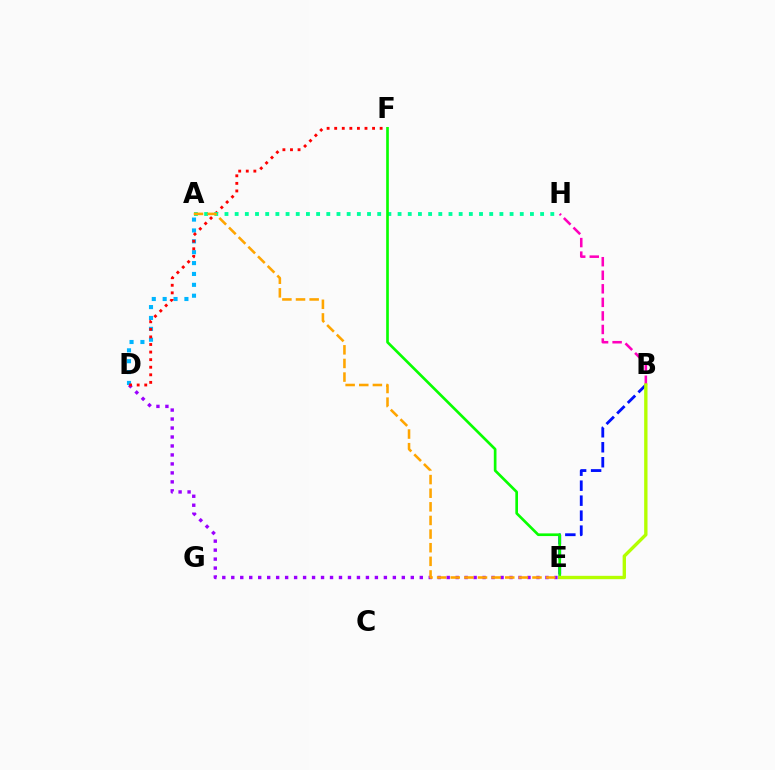{('A', 'D'): [{'color': '#00b5ff', 'line_style': 'dotted', 'thickness': 2.95}], ('D', 'E'): [{'color': '#9b00ff', 'line_style': 'dotted', 'thickness': 2.44}], ('B', 'E'): [{'color': '#0010ff', 'line_style': 'dashed', 'thickness': 2.04}, {'color': '#b3ff00', 'line_style': 'solid', 'thickness': 2.41}], ('D', 'F'): [{'color': '#ff0000', 'line_style': 'dotted', 'thickness': 2.06}], ('A', 'H'): [{'color': '#00ff9d', 'line_style': 'dotted', 'thickness': 2.77}], ('E', 'F'): [{'color': '#08ff00', 'line_style': 'solid', 'thickness': 1.92}], ('B', 'H'): [{'color': '#ff00bd', 'line_style': 'dashed', 'thickness': 1.84}], ('A', 'E'): [{'color': '#ffa500', 'line_style': 'dashed', 'thickness': 1.85}]}